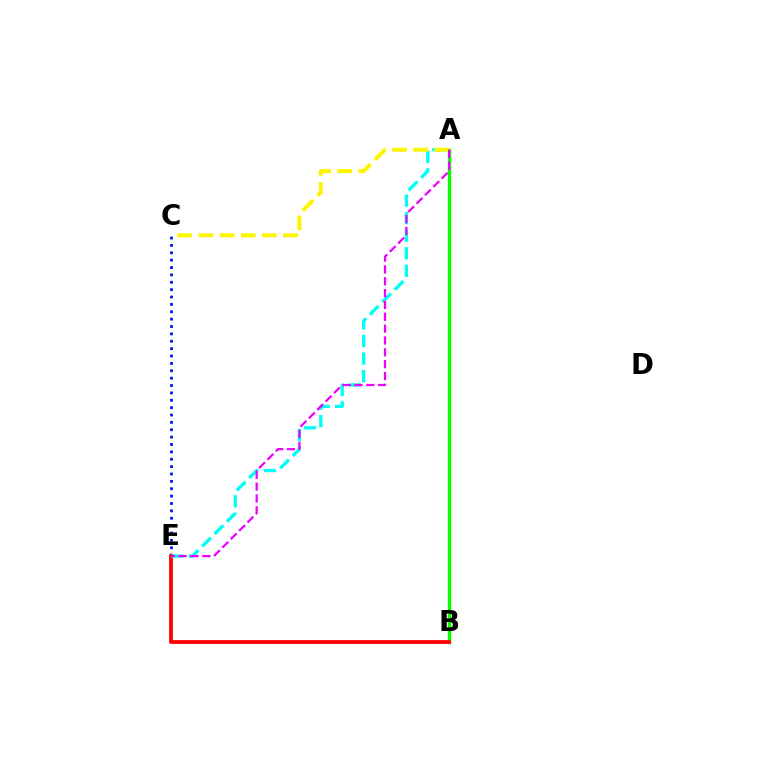{('A', 'B'): [{'color': '#08ff00', 'line_style': 'solid', 'thickness': 2.47}], ('C', 'E'): [{'color': '#0010ff', 'line_style': 'dotted', 'thickness': 2.0}], ('B', 'E'): [{'color': '#ff0000', 'line_style': 'solid', 'thickness': 2.7}], ('A', 'E'): [{'color': '#00fff6', 'line_style': 'dashed', 'thickness': 2.39}, {'color': '#ee00ff', 'line_style': 'dashed', 'thickness': 1.61}], ('A', 'C'): [{'color': '#fcf500', 'line_style': 'dashed', 'thickness': 2.88}]}